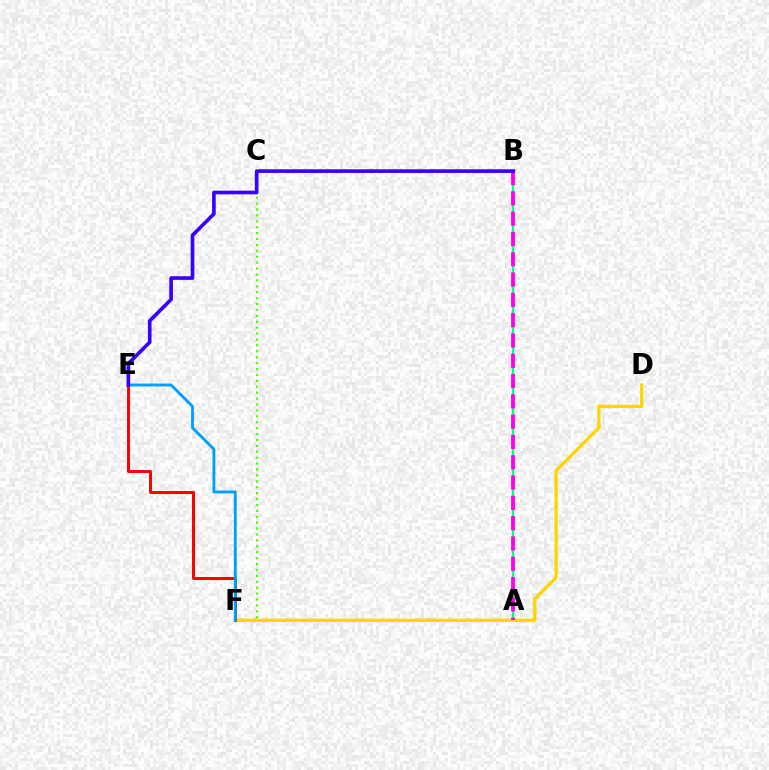{('C', 'F'): [{'color': '#4fff00', 'line_style': 'dotted', 'thickness': 1.61}], ('A', 'B'): [{'color': '#00ff86', 'line_style': 'solid', 'thickness': 1.63}, {'color': '#ff00ed', 'line_style': 'dashed', 'thickness': 2.76}], ('D', 'F'): [{'color': '#ffd500', 'line_style': 'solid', 'thickness': 2.34}], ('E', 'F'): [{'color': '#ff0000', 'line_style': 'solid', 'thickness': 2.14}, {'color': '#009eff', 'line_style': 'solid', 'thickness': 2.04}], ('B', 'E'): [{'color': '#3700ff', 'line_style': 'solid', 'thickness': 2.62}]}